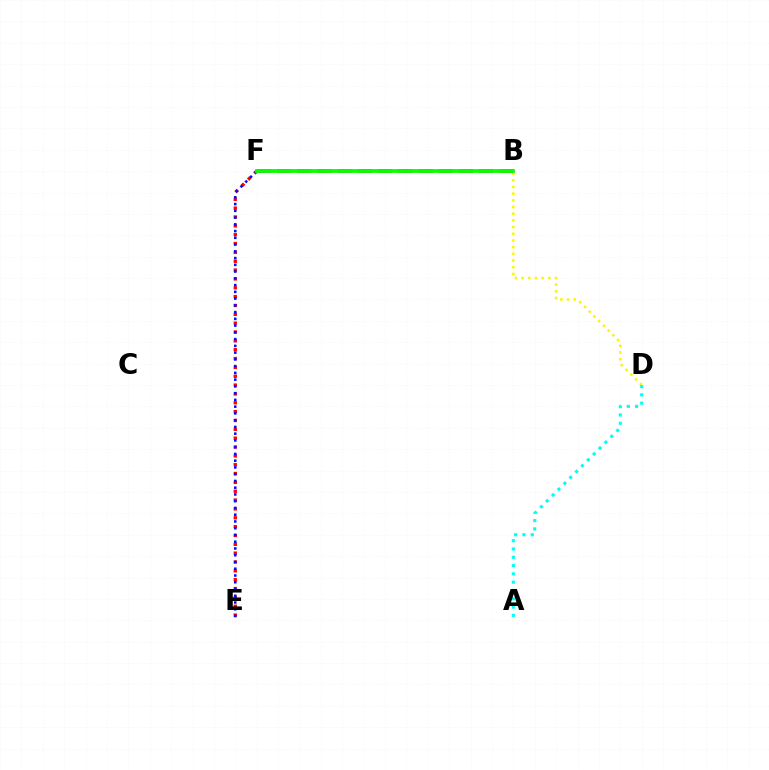{('B', 'D'): [{'color': '#fcf500', 'line_style': 'dotted', 'thickness': 1.82}], ('E', 'F'): [{'color': '#ff0000', 'line_style': 'dotted', 'thickness': 2.4}, {'color': '#0010ff', 'line_style': 'dotted', 'thickness': 1.83}], ('B', 'F'): [{'color': '#ee00ff', 'line_style': 'dashed', 'thickness': 2.74}, {'color': '#08ff00', 'line_style': 'solid', 'thickness': 2.71}], ('A', 'D'): [{'color': '#00fff6', 'line_style': 'dotted', 'thickness': 2.25}]}